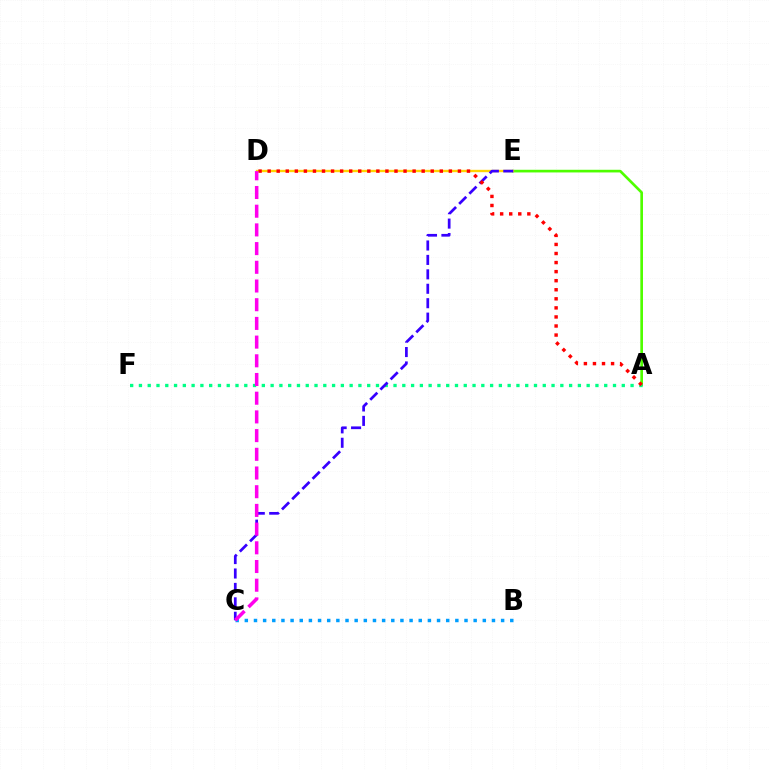{('A', 'E'): [{'color': '#4fff00', 'line_style': 'solid', 'thickness': 1.92}], ('A', 'F'): [{'color': '#00ff86', 'line_style': 'dotted', 'thickness': 2.39}], ('D', 'E'): [{'color': '#ffd500', 'line_style': 'solid', 'thickness': 1.71}], ('B', 'C'): [{'color': '#009eff', 'line_style': 'dotted', 'thickness': 2.49}], ('C', 'E'): [{'color': '#3700ff', 'line_style': 'dashed', 'thickness': 1.96}], ('A', 'D'): [{'color': '#ff0000', 'line_style': 'dotted', 'thickness': 2.46}], ('C', 'D'): [{'color': '#ff00ed', 'line_style': 'dashed', 'thickness': 2.54}]}